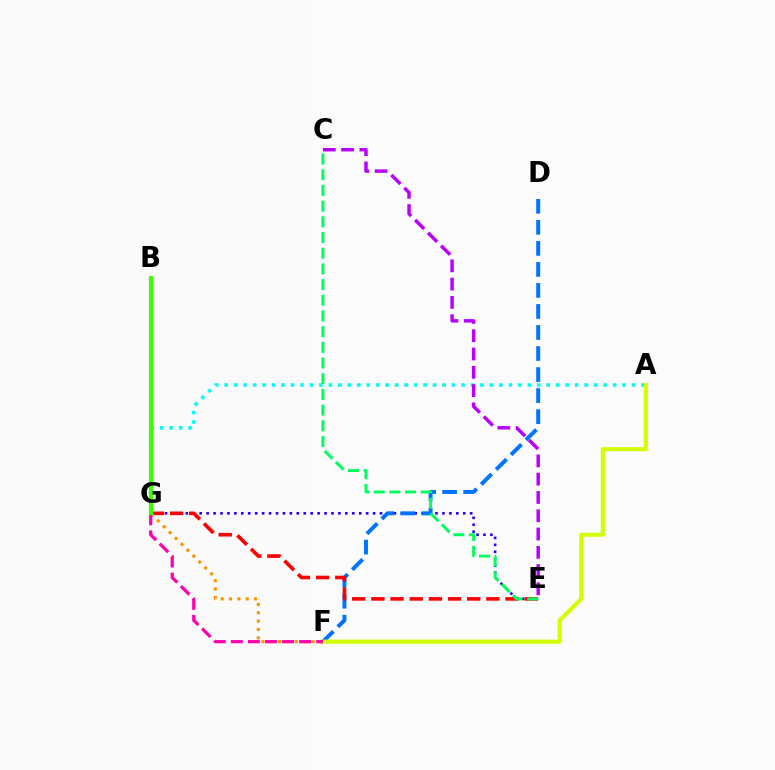{('A', 'G'): [{'color': '#00fff6', 'line_style': 'dotted', 'thickness': 2.57}], ('E', 'G'): [{'color': '#2500ff', 'line_style': 'dotted', 'thickness': 1.88}, {'color': '#ff0000', 'line_style': 'dashed', 'thickness': 2.6}], ('D', 'F'): [{'color': '#0074ff', 'line_style': 'dashed', 'thickness': 2.86}], ('A', 'F'): [{'color': '#d1ff00', 'line_style': 'solid', 'thickness': 2.93}], ('C', 'E'): [{'color': '#00ff5c', 'line_style': 'dashed', 'thickness': 2.13}, {'color': '#b900ff', 'line_style': 'dashed', 'thickness': 2.48}], ('F', 'G'): [{'color': '#ff9400', 'line_style': 'dotted', 'thickness': 2.27}, {'color': '#ff00ac', 'line_style': 'dashed', 'thickness': 2.32}], ('B', 'G'): [{'color': '#3dff00', 'line_style': 'solid', 'thickness': 2.99}]}